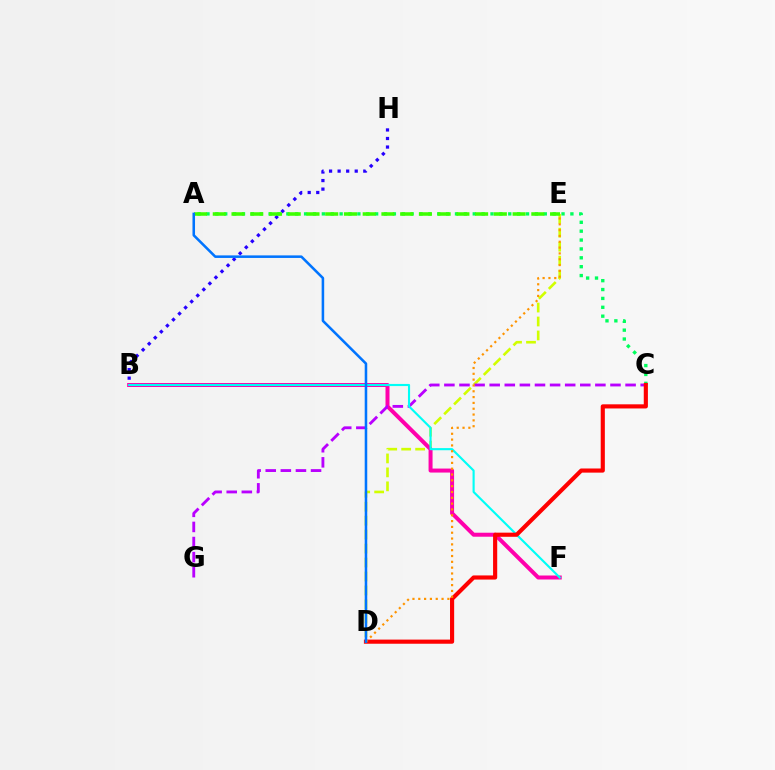{('A', 'C'): [{'color': '#00ff5c', 'line_style': 'dotted', 'thickness': 2.41}], ('D', 'E'): [{'color': '#d1ff00', 'line_style': 'dashed', 'thickness': 1.9}, {'color': '#ff9400', 'line_style': 'dotted', 'thickness': 1.58}], ('B', 'H'): [{'color': '#2500ff', 'line_style': 'dotted', 'thickness': 2.32}], ('B', 'F'): [{'color': '#ff00ac', 'line_style': 'solid', 'thickness': 2.87}, {'color': '#00fff6', 'line_style': 'solid', 'thickness': 1.53}], ('C', 'G'): [{'color': '#b900ff', 'line_style': 'dashed', 'thickness': 2.05}], ('C', 'D'): [{'color': '#ff0000', 'line_style': 'solid', 'thickness': 2.98}], ('A', 'E'): [{'color': '#3dff00', 'line_style': 'dashed', 'thickness': 2.55}], ('A', 'D'): [{'color': '#0074ff', 'line_style': 'solid', 'thickness': 1.83}]}